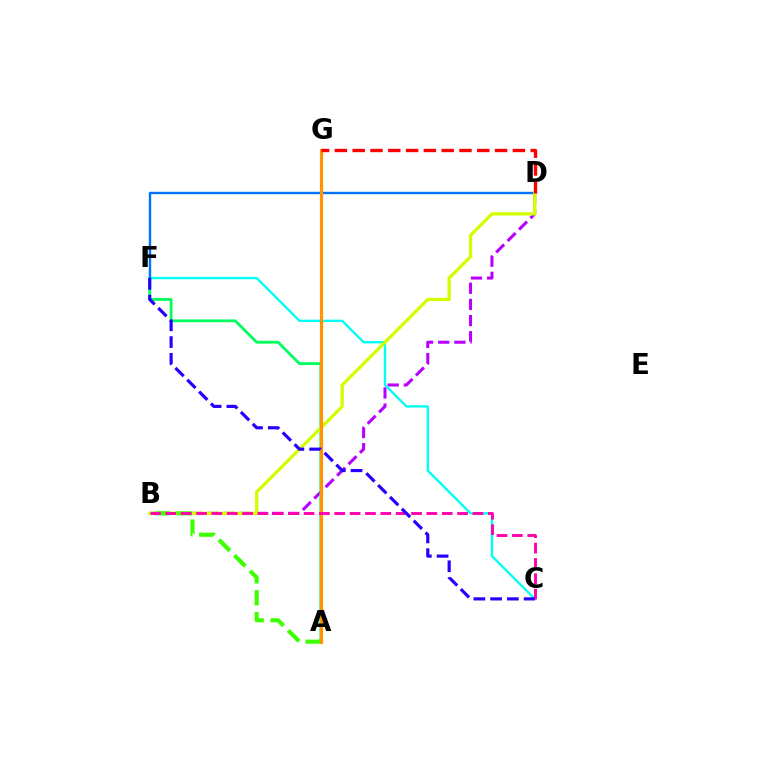{('B', 'D'): [{'color': '#b900ff', 'line_style': 'dashed', 'thickness': 2.19}, {'color': '#d1ff00', 'line_style': 'solid', 'thickness': 2.36}], ('C', 'F'): [{'color': '#00fff6', 'line_style': 'solid', 'thickness': 1.68}, {'color': '#2500ff', 'line_style': 'dashed', 'thickness': 2.28}], ('A', 'F'): [{'color': '#00ff5c', 'line_style': 'solid', 'thickness': 2.02}], ('D', 'F'): [{'color': '#0074ff', 'line_style': 'solid', 'thickness': 1.73}], ('A', 'B'): [{'color': '#3dff00', 'line_style': 'dashed', 'thickness': 2.98}], ('A', 'G'): [{'color': '#ff9400', 'line_style': 'solid', 'thickness': 2.3}], ('D', 'G'): [{'color': '#ff0000', 'line_style': 'dashed', 'thickness': 2.42}], ('B', 'C'): [{'color': '#ff00ac', 'line_style': 'dashed', 'thickness': 2.09}]}